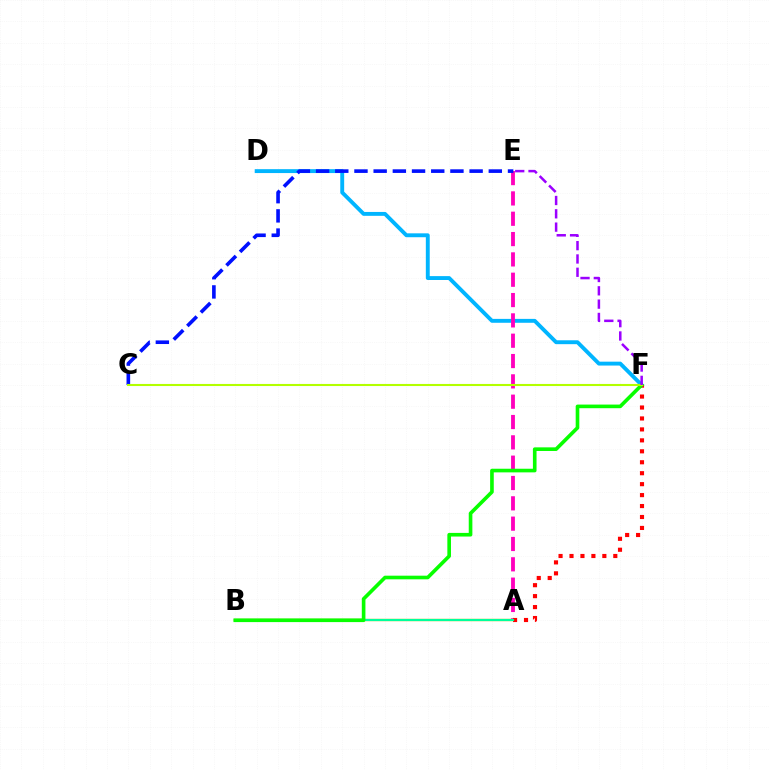{('A', 'B'): [{'color': '#ffa500', 'line_style': 'solid', 'thickness': 1.69}, {'color': '#00ff9d', 'line_style': 'solid', 'thickness': 1.57}], ('D', 'F'): [{'color': '#00b5ff', 'line_style': 'solid', 'thickness': 2.8}], ('A', 'E'): [{'color': '#ff00bd', 'line_style': 'dashed', 'thickness': 2.76}], ('A', 'F'): [{'color': '#ff0000', 'line_style': 'dotted', 'thickness': 2.97}], ('C', 'E'): [{'color': '#0010ff', 'line_style': 'dashed', 'thickness': 2.61}], ('B', 'F'): [{'color': '#08ff00', 'line_style': 'solid', 'thickness': 2.62}], ('C', 'F'): [{'color': '#b3ff00', 'line_style': 'solid', 'thickness': 1.51}], ('E', 'F'): [{'color': '#9b00ff', 'line_style': 'dashed', 'thickness': 1.81}]}